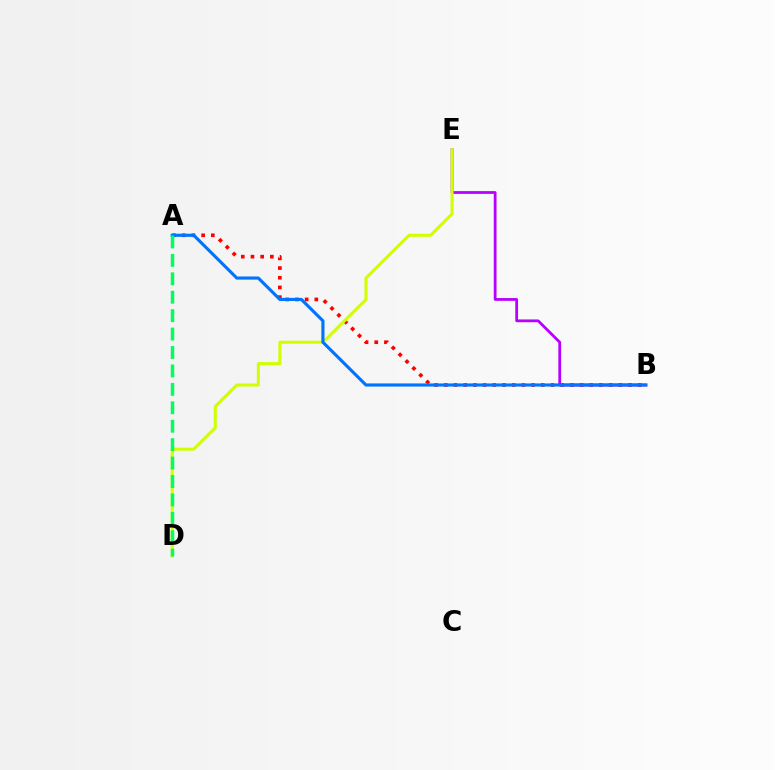{('A', 'B'): [{'color': '#ff0000', 'line_style': 'dotted', 'thickness': 2.63}, {'color': '#0074ff', 'line_style': 'solid', 'thickness': 2.26}], ('B', 'E'): [{'color': '#b900ff', 'line_style': 'solid', 'thickness': 2.0}], ('D', 'E'): [{'color': '#d1ff00', 'line_style': 'solid', 'thickness': 2.18}], ('A', 'D'): [{'color': '#00ff5c', 'line_style': 'dashed', 'thickness': 2.5}]}